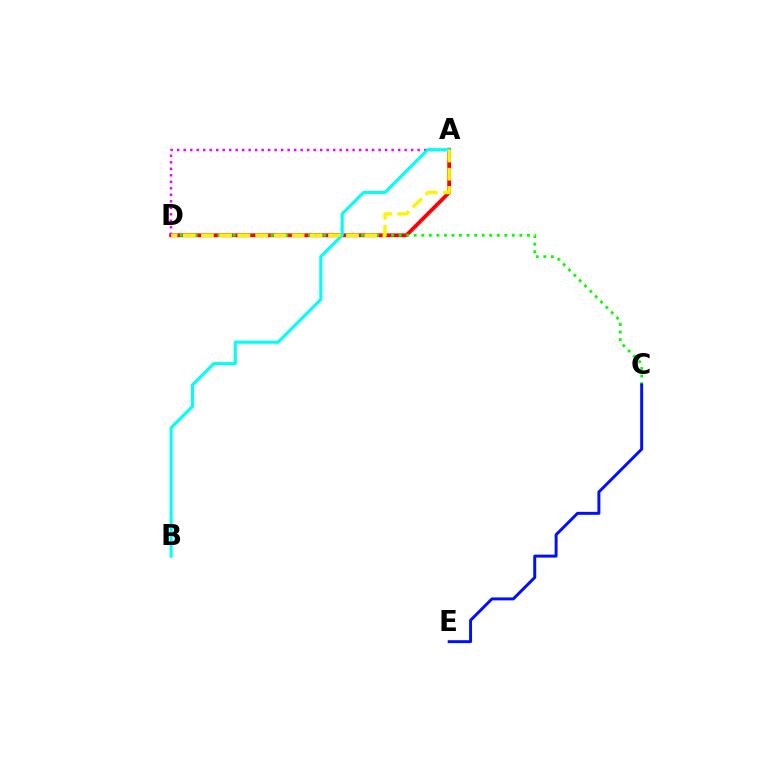{('A', 'D'): [{'color': '#ff0000', 'line_style': 'solid', 'thickness': 2.73}, {'color': '#ee00ff', 'line_style': 'dotted', 'thickness': 1.77}, {'color': '#fcf500', 'line_style': 'dashed', 'thickness': 2.46}], ('C', 'D'): [{'color': '#08ff00', 'line_style': 'dotted', 'thickness': 2.05}], ('A', 'B'): [{'color': '#00fff6', 'line_style': 'solid', 'thickness': 2.22}], ('C', 'E'): [{'color': '#0010ff', 'line_style': 'solid', 'thickness': 2.12}]}